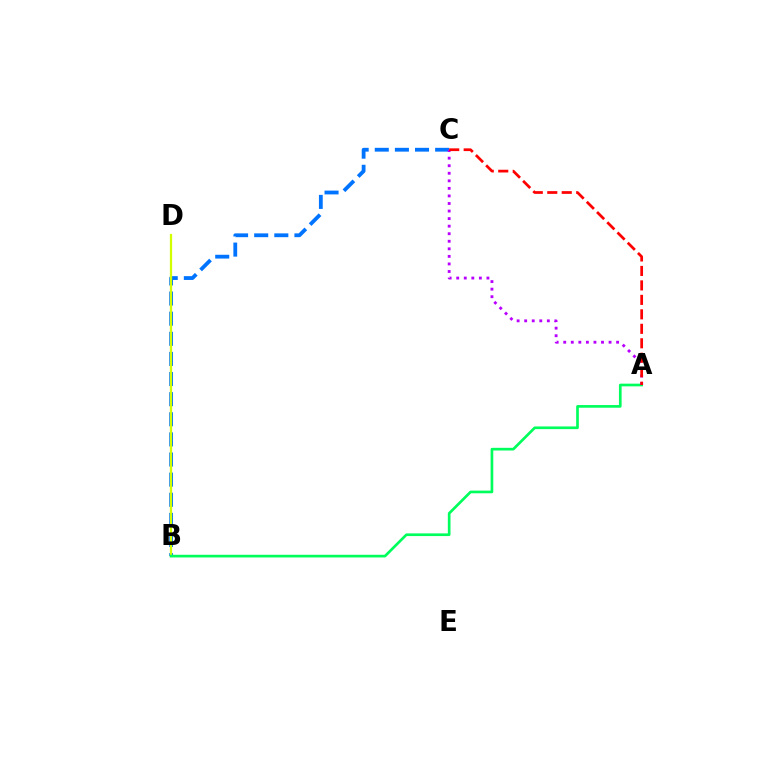{('B', 'C'): [{'color': '#0074ff', 'line_style': 'dashed', 'thickness': 2.73}], ('B', 'D'): [{'color': '#d1ff00', 'line_style': 'solid', 'thickness': 1.62}], ('A', 'B'): [{'color': '#00ff5c', 'line_style': 'solid', 'thickness': 1.93}], ('A', 'C'): [{'color': '#b900ff', 'line_style': 'dotted', 'thickness': 2.05}, {'color': '#ff0000', 'line_style': 'dashed', 'thickness': 1.97}]}